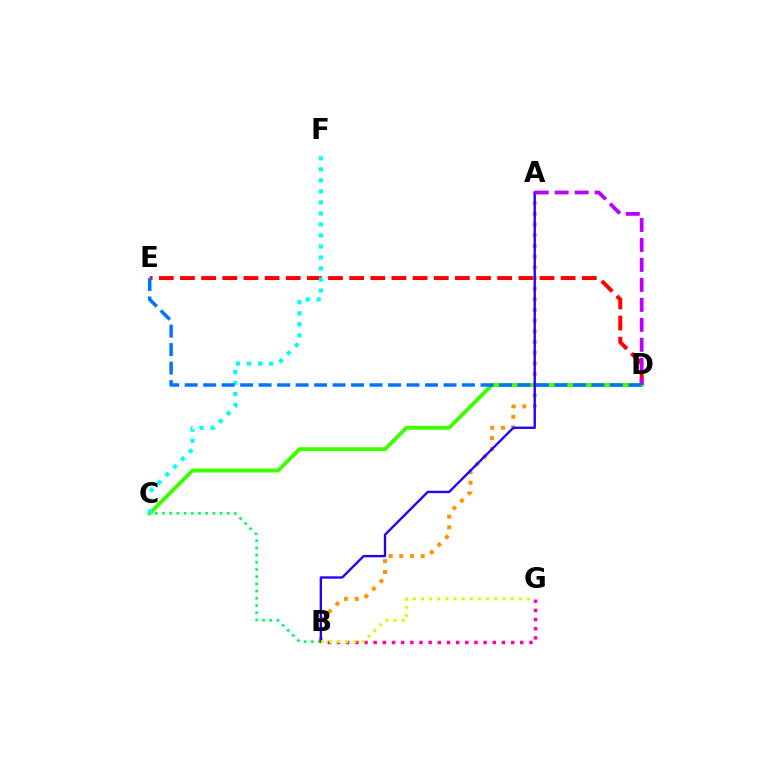{('C', 'D'): [{'color': '#3dff00', 'line_style': 'solid', 'thickness': 2.8}], ('D', 'E'): [{'color': '#ff0000', 'line_style': 'dashed', 'thickness': 2.87}, {'color': '#0074ff', 'line_style': 'dashed', 'thickness': 2.51}], ('B', 'C'): [{'color': '#00ff5c', 'line_style': 'dotted', 'thickness': 1.96}], ('C', 'F'): [{'color': '#00fff6', 'line_style': 'dotted', 'thickness': 2.99}], ('A', 'B'): [{'color': '#ff9400', 'line_style': 'dotted', 'thickness': 2.9}, {'color': '#2500ff', 'line_style': 'solid', 'thickness': 1.7}], ('A', 'D'): [{'color': '#b900ff', 'line_style': 'dashed', 'thickness': 2.71}], ('B', 'G'): [{'color': '#ff00ac', 'line_style': 'dotted', 'thickness': 2.49}, {'color': '#d1ff00', 'line_style': 'dotted', 'thickness': 2.21}]}